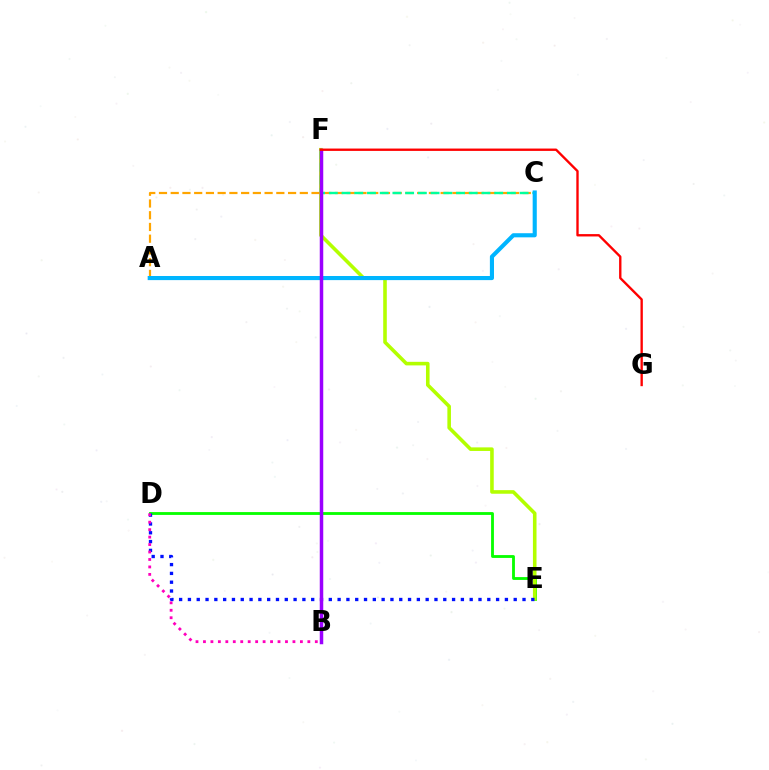{('D', 'E'): [{'color': '#08ff00', 'line_style': 'solid', 'thickness': 2.04}, {'color': '#0010ff', 'line_style': 'dotted', 'thickness': 2.39}], ('E', 'F'): [{'color': '#b3ff00', 'line_style': 'solid', 'thickness': 2.58}], ('A', 'C'): [{'color': '#ffa500', 'line_style': 'dashed', 'thickness': 1.59}, {'color': '#00b5ff', 'line_style': 'solid', 'thickness': 2.96}], ('C', 'F'): [{'color': '#00ff9d', 'line_style': 'dashed', 'thickness': 1.73}], ('B', 'D'): [{'color': '#ff00bd', 'line_style': 'dotted', 'thickness': 2.03}], ('B', 'F'): [{'color': '#9b00ff', 'line_style': 'solid', 'thickness': 2.51}], ('F', 'G'): [{'color': '#ff0000', 'line_style': 'solid', 'thickness': 1.7}]}